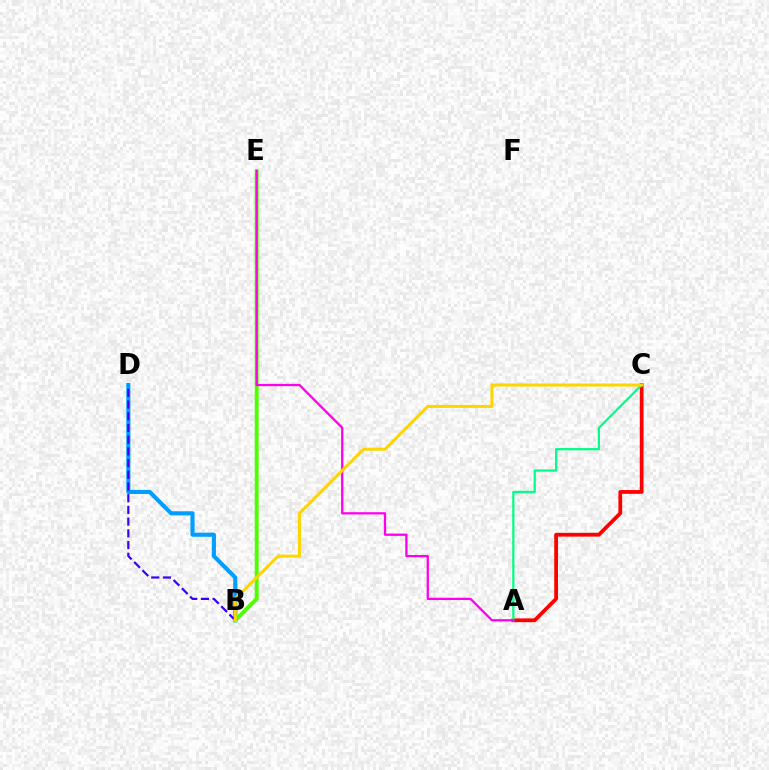{('B', 'D'): [{'color': '#009eff', 'line_style': 'solid', 'thickness': 2.96}, {'color': '#3700ff', 'line_style': 'dashed', 'thickness': 1.59}], ('B', 'E'): [{'color': '#4fff00', 'line_style': 'solid', 'thickness': 2.81}], ('A', 'C'): [{'color': '#ff0000', 'line_style': 'solid', 'thickness': 2.71}, {'color': '#00ff86', 'line_style': 'solid', 'thickness': 1.61}], ('A', 'E'): [{'color': '#ff00ed', 'line_style': 'solid', 'thickness': 1.63}], ('B', 'C'): [{'color': '#ffd500', 'line_style': 'solid', 'thickness': 2.18}]}